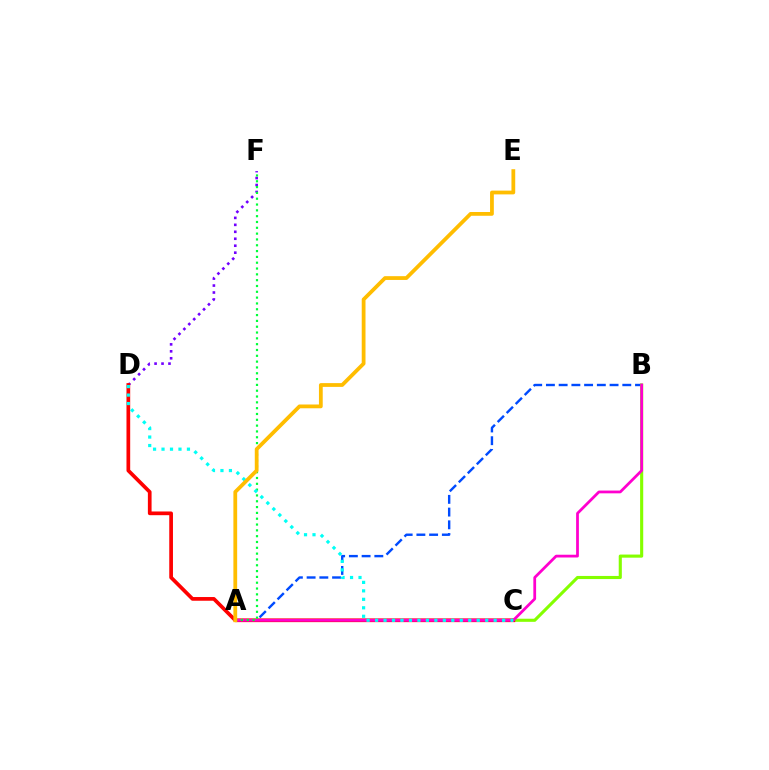{('A', 'B'): [{'color': '#004bff', 'line_style': 'dashed', 'thickness': 1.73}, {'color': '#ff00cf', 'line_style': 'solid', 'thickness': 1.99}], ('B', 'C'): [{'color': '#84ff00', 'line_style': 'solid', 'thickness': 2.24}], ('D', 'F'): [{'color': '#7200ff', 'line_style': 'dotted', 'thickness': 1.89}], ('C', 'D'): [{'color': '#ff0000', 'line_style': 'solid', 'thickness': 2.67}, {'color': '#00fff6', 'line_style': 'dotted', 'thickness': 2.3}], ('A', 'F'): [{'color': '#00ff39', 'line_style': 'dotted', 'thickness': 1.58}], ('A', 'E'): [{'color': '#ffbd00', 'line_style': 'solid', 'thickness': 2.72}]}